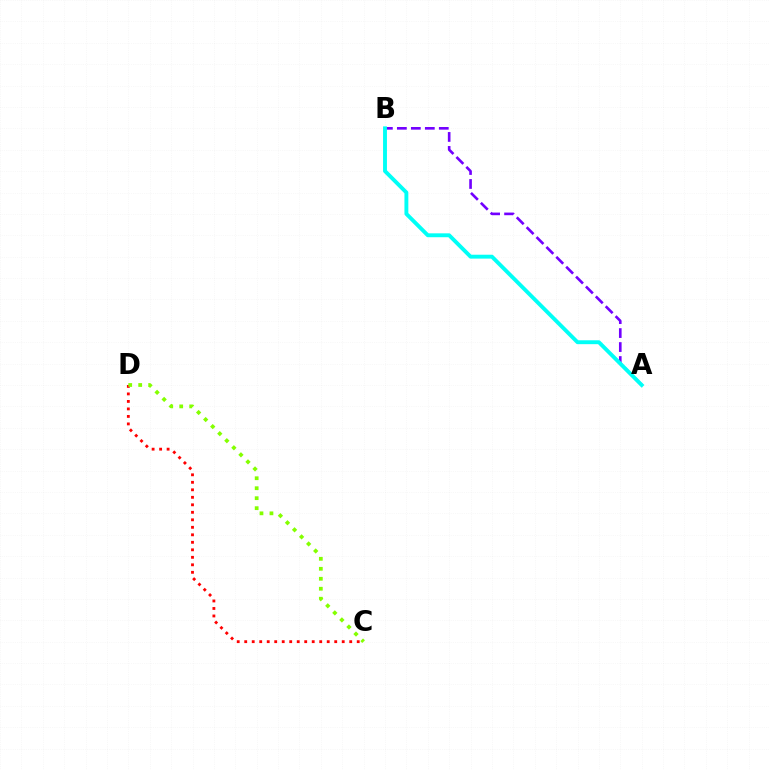{('C', 'D'): [{'color': '#ff0000', 'line_style': 'dotted', 'thickness': 2.04}, {'color': '#84ff00', 'line_style': 'dotted', 'thickness': 2.71}], ('A', 'B'): [{'color': '#7200ff', 'line_style': 'dashed', 'thickness': 1.9}, {'color': '#00fff6', 'line_style': 'solid', 'thickness': 2.8}]}